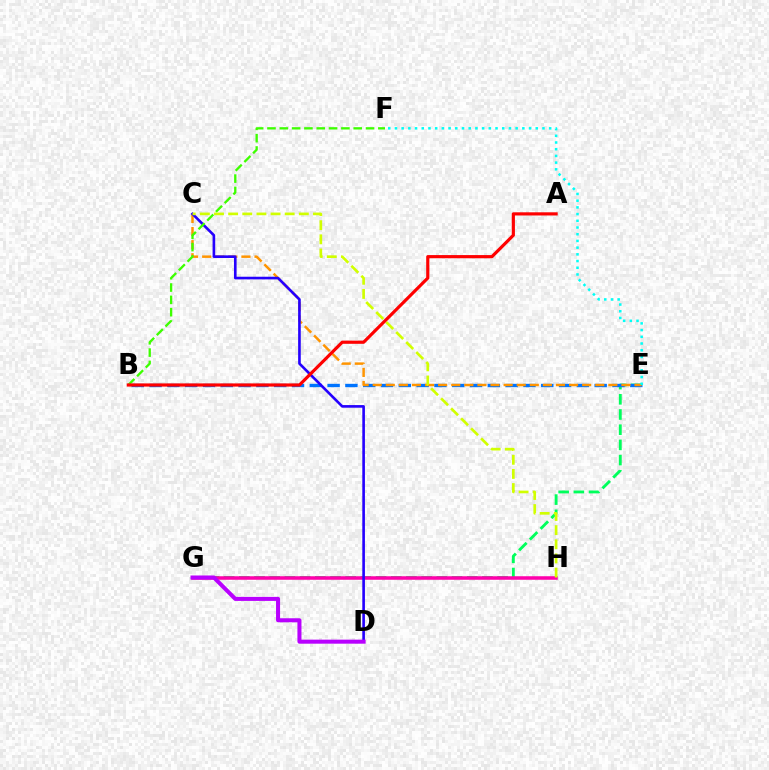{('E', 'G'): [{'color': '#00ff5c', 'line_style': 'dashed', 'thickness': 2.06}], ('B', 'E'): [{'color': '#0074ff', 'line_style': 'dashed', 'thickness': 2.42}], ('G', 'H'): [{'color': '#ff00ac', 'line_style': 'solid', 'thickness': 2.54}], ('C', 'E'): [{'color': '#ff9400', 'line_style': 'dashed', 'thickness': 1.78}], ('C', 'D'): [{'color': '#2500ff', 'line_style': 'solid', 'thickness': 1.9}], ('D', 'G'): [{'color': '#b900ff', 'line_style': 'solid', 'thickness': 2.9}], ('E', 'F'): [{'color': '#00fff6', 'line_style': 'dotted', 'thickness': 1.82}], ('B', 'F'): [{'color': '#3dff00', 'line_style': 'dashed', 'thickness': 1.67}], ('C', 'H'): [{'color': '#d1ff00', 'line_style': 'dashed', 'thickness': 1.92}], ('A', 'B'): [{'color': '#ff0000', 'line_style': 'solid', 'thickness': 2.29}]}